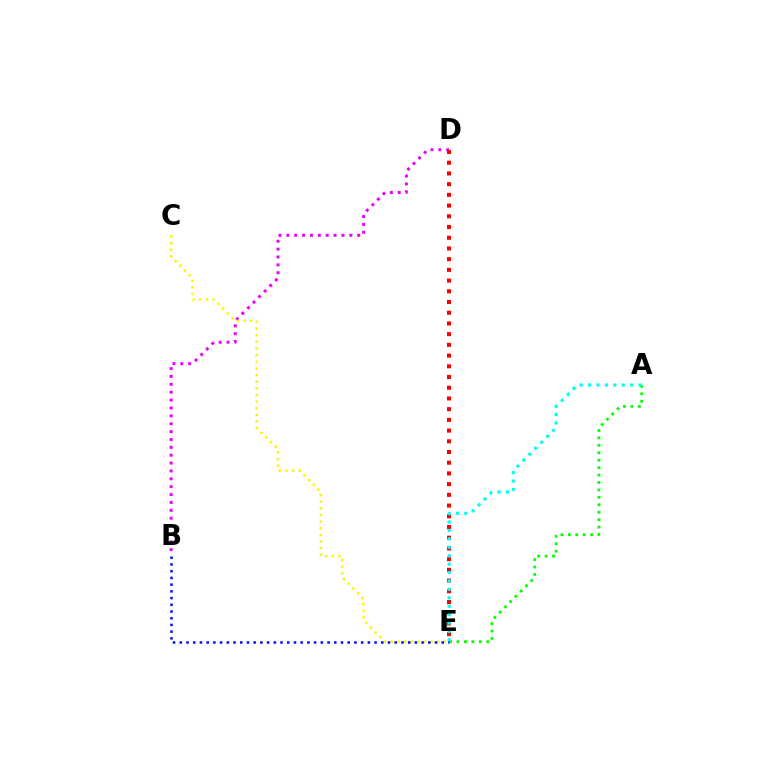{('A', 'E'): [{'color': '#08ff00', 'line_style': 'dotted', 'thickness': 2.02}, {'color': '#00fff6', 'line_style': 'dotted', 'thickness': 2.29}], ('B', 'D'): [{'color': '#ee00ff', 'line_style': 'dotted', 'thickness': 2.14}], ('D', 'E'): [{'color': '#ff0000', 'line_style': 'dotted', 'thickness': 2.91}], ('C', 'E'): [{'color': '#fcf500', 'line_style': 'dotted', 'thickness': 1.8}], ('B', 'E'): [{'color': '#0010ff', 'line_style': 'dotted', 'thickness': 1.82}]}